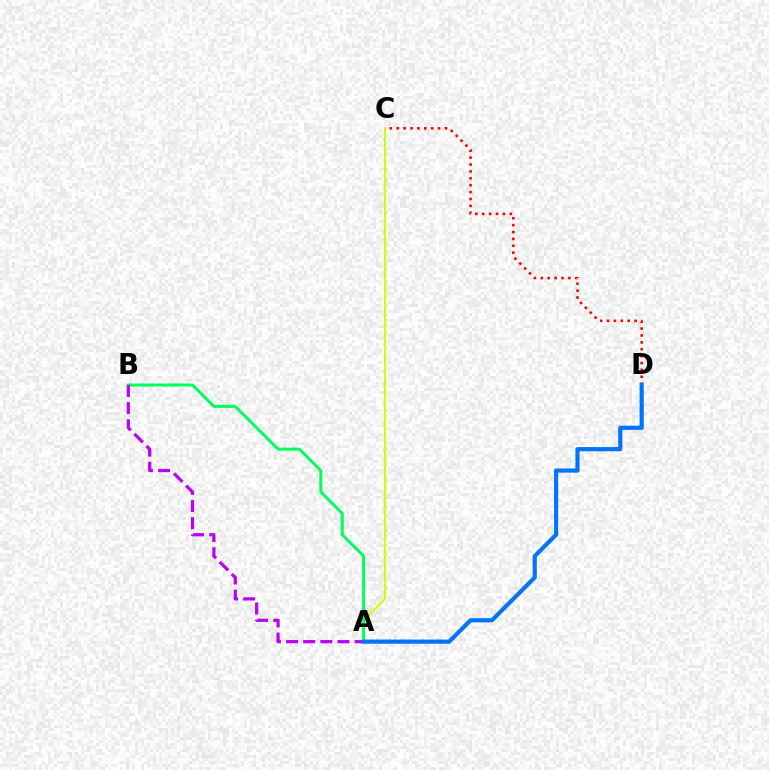{('A', 'C'): [{'color': '#d1ff00', 'line_style': 'solid', 'thickness': 1.51}], ('A', 'B'): [{'color': '#00ff5c', 'line_style': 'solid', 'thickness': 2.16}, {'color': '#b900ff', 'line_style': 'dashed', 'thickness': 2.33}], ('C', 'D'): [{'color': '#ff0000', 'line_style': 'dotted', 'thickness': 1.87}], ('A', 'D'): [{'color': '#0074ff', 'line_style': 'solid', 'thickness': 3.0}]}